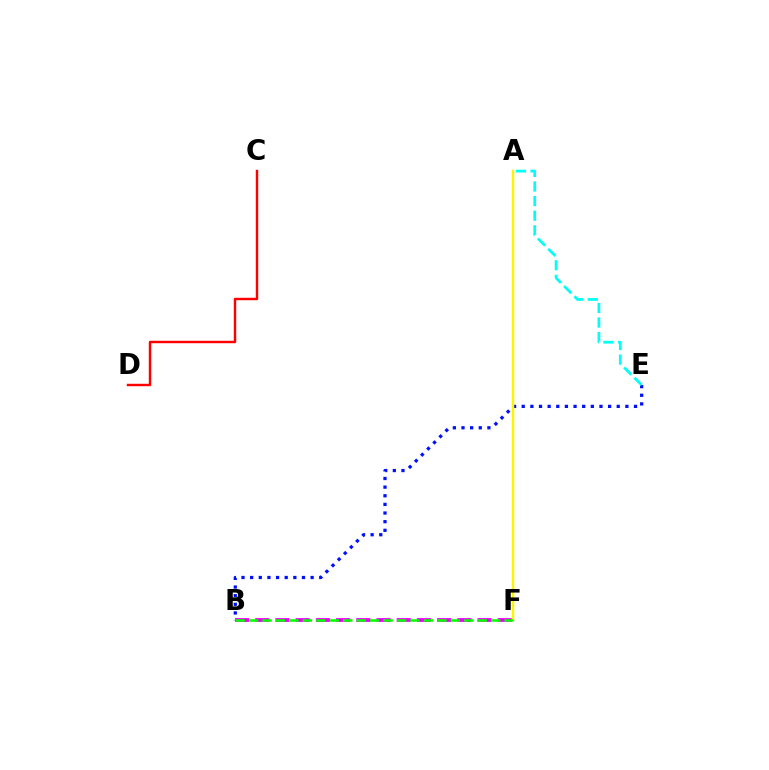{('C', 'D'): [{'color': '#ff0000', 'line_style': 'solid', 'thickness': 1.76}], ('B', 'E'): [{'color': '#0010ff', 'line_style': 'dotted', 'thickness': 2.35}], ('B', 'F'): [{'color': '#ee00ff', 'line_style': 'dashed', 'thickness': 2.75}, {'color': '#08ff00', 'line_style': 'dashed', 'thickness': 1.83}], ('A', 'F'): [{'color': '#fcf500', 'line_style': 'solid', 'thickness': 1.76}], ('A', 'E'): [{'color': '#00fff6', 'line_style': 'dashed', 'thickness': 1.98}]}